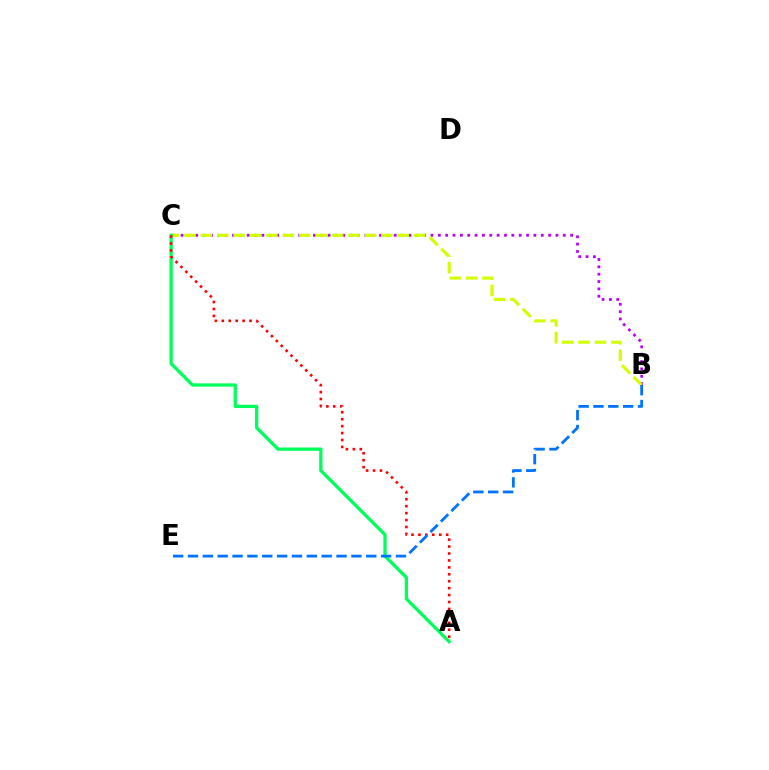{('B', 'C'): [{'color': '#b900ff', 'line_style': 'dotted', 'thickness': 2.0}, {'color': '#d1ff00', 'line_style': 'dashed', 'thickness': 2.23}], ('A', 'C'): [{'color': '#00ff5c', 'line_style': 'solid', 'thickness': 2.38}, {'color': '#ff0000', 'line_style': 'dotted', 'thickness': 1.88}], ('B', 'E'): [{'color': '#0074ff', 'line_style': 'dashed', 'thickness': 2.02}]}